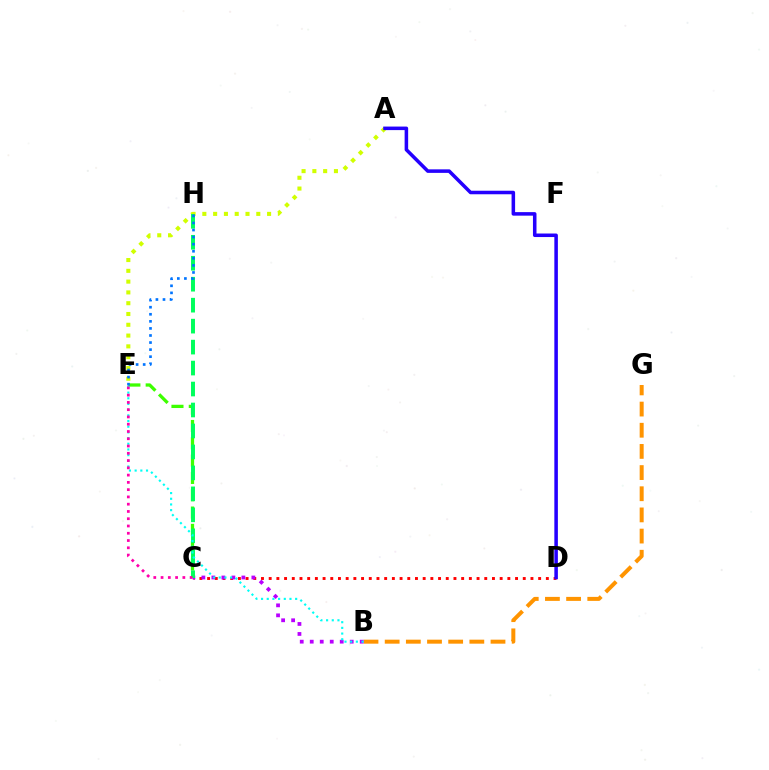{('C', 'E'): [{'color': '#3dff00', 'line_style': 'dashed', 'thickness': 2.35}, {'color': '#ff00ac', 'line_style': 'dotted', 'thickness': 1.98}], ('A', 'E'): [{'color': '#d1ff00', 'line_style': 'dotted', 'thickness': 2.93}], ('B', 'G'): [{'color': '#ff9400', 'line_style': 'dashed', 'thickness': 2.88}], ('C', 'D'): [{'color': '#ff0000', 'line_style': 'dotted', 'thickness': 2.09}], ('B', 'C'): [{'color': '#b900ff', 'line_style': 'dotted', 'thickness': 2.72}], ('C', 'H'): [{'color': '#00ff5c', 'line_style': 'dashed', 'thickness': 2.85}], ('B', 'E'): [{'color': '#00fff6', 'line_style': 'dotted', 'thickness': 1.54}], ('E', 'H'): [{'color': '#0074ff', 'line_style': 'dotted', 'thickness': 1.92}], ('A', 'D'): [{'color': '#2500ff', 'line_style': 'solid', 'thickness': 2.55}]}